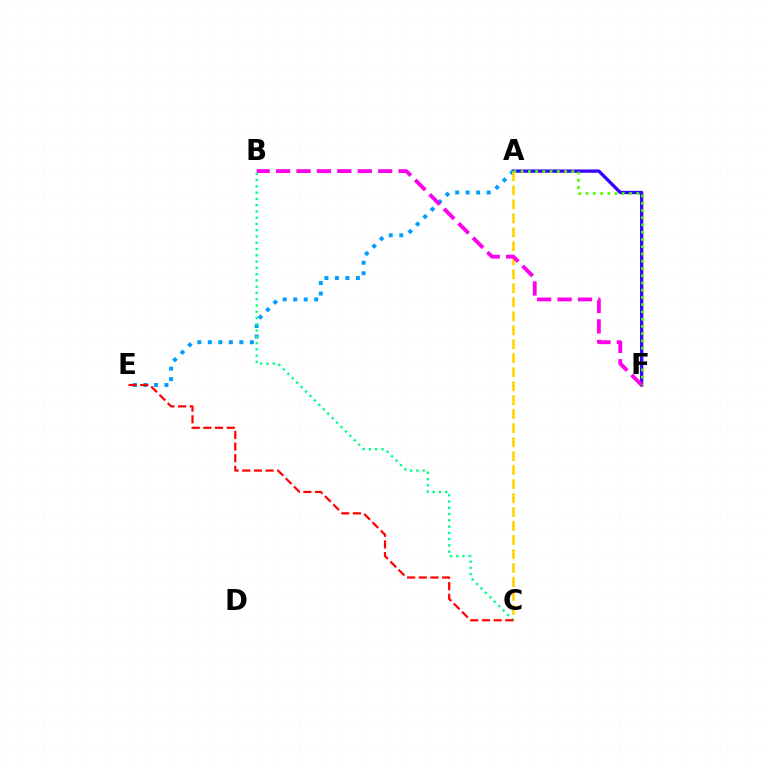{('A', 'F'): [{'color': '#3700ff', 'line_style': 'solid', 'thickness': 2.38}, {'color': '#4fff00', 'line_style': 'dotted', 'thickness': 1.97}], ('A', 'E'): [{'color': '#009eff', 'line_style': 'dotted', 'thickness': 2.86}], ('A', 'C'): [{'color': '#ffd500', 'line_style': 'dashed', 'thickness': 1.9}], ('B', 'F'): [{'color': '#ff00ed', 'line_style': 'dashed', 'thickness': 2.77}], ('B', 'C'): [{'color': '#00ff86', 'line_style': 'dotted', 'thickness': 1.7}], ('C', 'E'): [{'color': '#ff0000', 'line_style': 'dashed', 'thickness': 1.59}]}